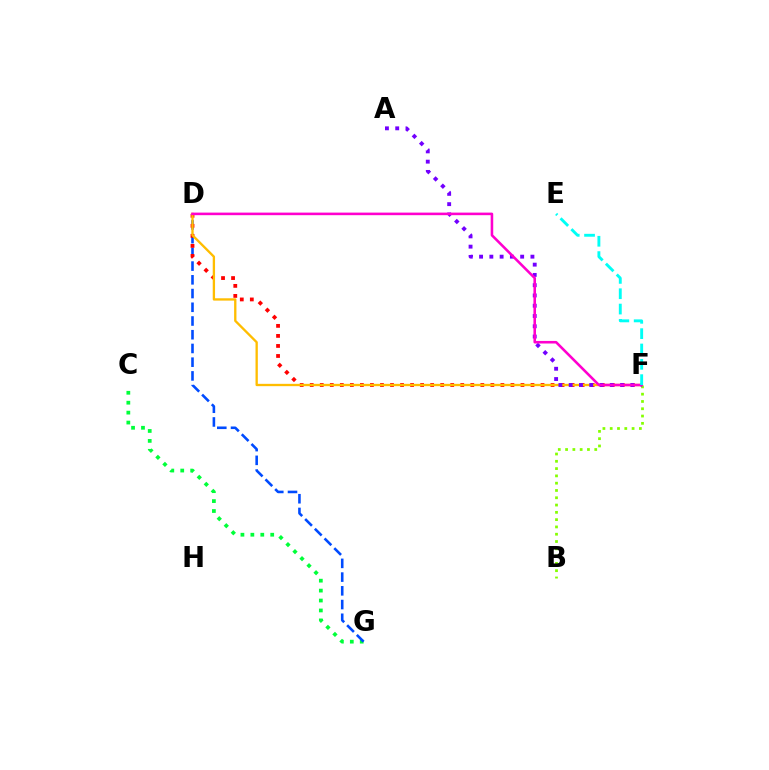{('C', 'G'): [{'color': '#00ff39', 'line_style': 'dotted', 'thickness': 2.7}], ('D', 'G'): [{'color': '#004bff', 'line_style': 'dashed', 'thickness': 1.86}], ('D', 'F'): [{'color': '#ff0000', 'line_style': 'dotted', 'thickness': 2.73}, {'color': '#ffbd00', 'line_style': 'solid', 'thickness': 1.67}, {'color': '#ff00cf', 'line_style': 'solid', 'thickness': 1.85}], ('B', 'F'): [{'color': '#84ff00', 'line_style': 'dotted', 'thickness': 1.98}], ('A', 'F'): [{'color': '#7200ff', 'line_style': 'dotted', 'thickness': 2.79}], ('E', 'F'): [{'color': '#00fff6', 'line_style': 'dashed', 'thickness': 2.08}]}